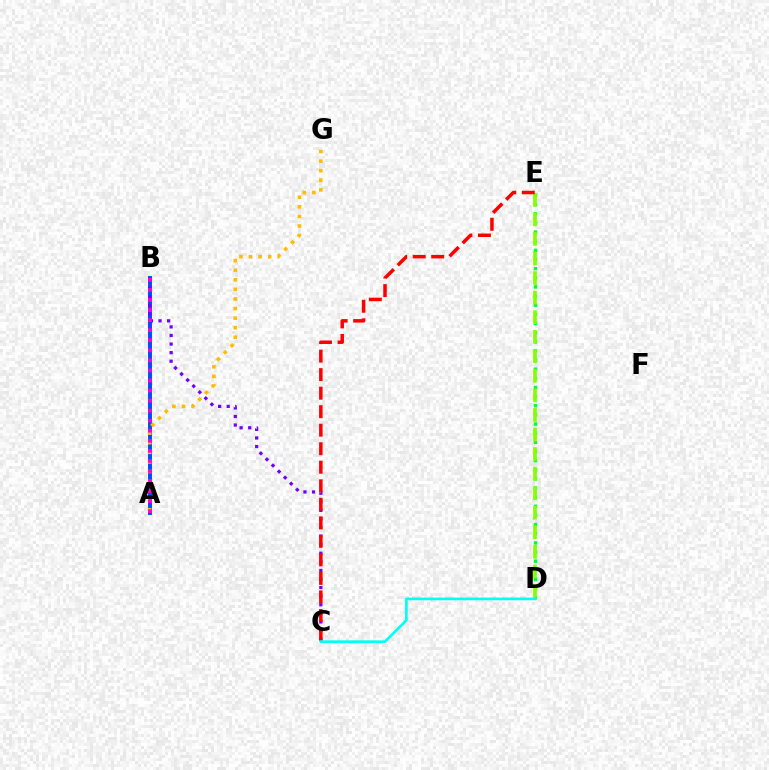{('A', 'B'): [{'color': '#004bff', 'line_style': 'solid', 'thickness': 2.82}, {'color': '#ff00cf', 'line_style': 'dotted', 'thickness': 2.73}], ('B', 'C'): [{'color': '#7200ff', 'line_style': 'dotted', 'thickness': 2.33}], ('A', 'G'): [{'color': '#ffbd00', 'line_style': 'dotted', 'thickness': 2.6}], ('D', 'E'): [{'color': '#00ff39', 'line_style': 'dotted', 'thickness': 2.48}, {'color': '#84ff00', 'line_style': 'dashed', 'thickness': 2.66}], ('C', 'E'): [{'color': '#ff0000', 'line_style': 'dashed', 'thickness': 2.52}], ('C', 'D'): [{'color': '#00fff6', 'line_style': 'solid', 'thickness': 1.91}]}